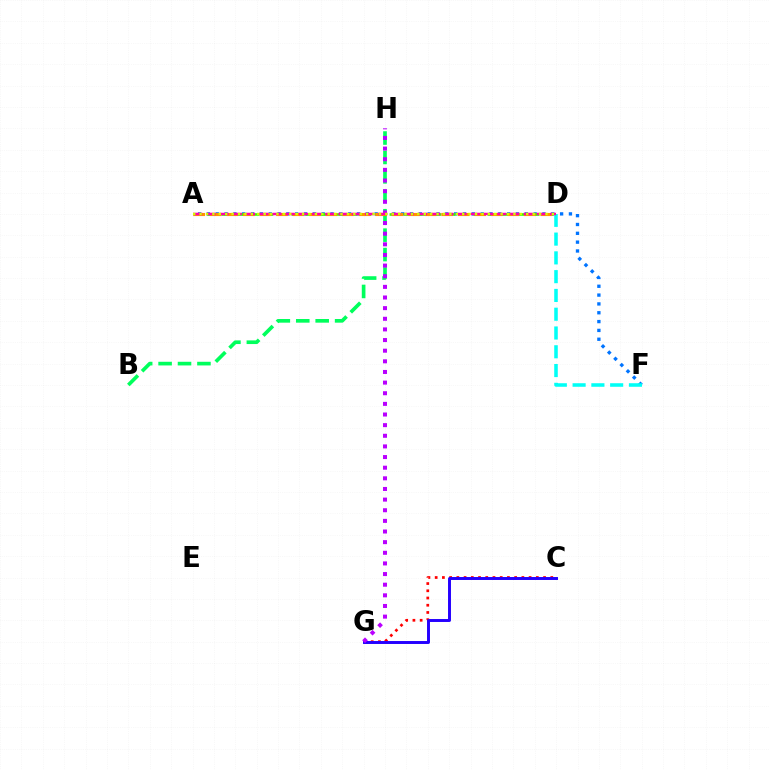{('A', 'F'): [{'color': '#0074ff', 'line_style': 'dotted', 'thickness': 2.4}], ('B', 'H'): [{'color': '#00ff5c', 'line_style': 'dashed', 'thickness': 2.64}], ('C', 'G'): [{'color': '#ff0000', 'line_style': 'dotted', 'thickness': 1.96}, {'color': '#2500ff', 'line_style': 'solid', 'thickness': 2.12}], ('D', 'F'): [{'color': '#00fff6', 'line_style': 'dashed', 'thickness': 2.55}], ('A', 'D'): [{'color': '#3dff00', 'line_style': 'dashed', 'thickness': 1.9}, {'color': '#ff9400', 'line_style': 'dashed', 'thickness': 2.25}, {'color': '#ff00ac', 'line_style': 'dashed', 'thickness': 1.8}, {'color': '#d1ff00', 'line_style': 'dotted', 'thickness': 1.74}], ('G', 'H'): [{'color': '#b900ff', 'line_style': 'dotted', 'thickness': 2.89}]}